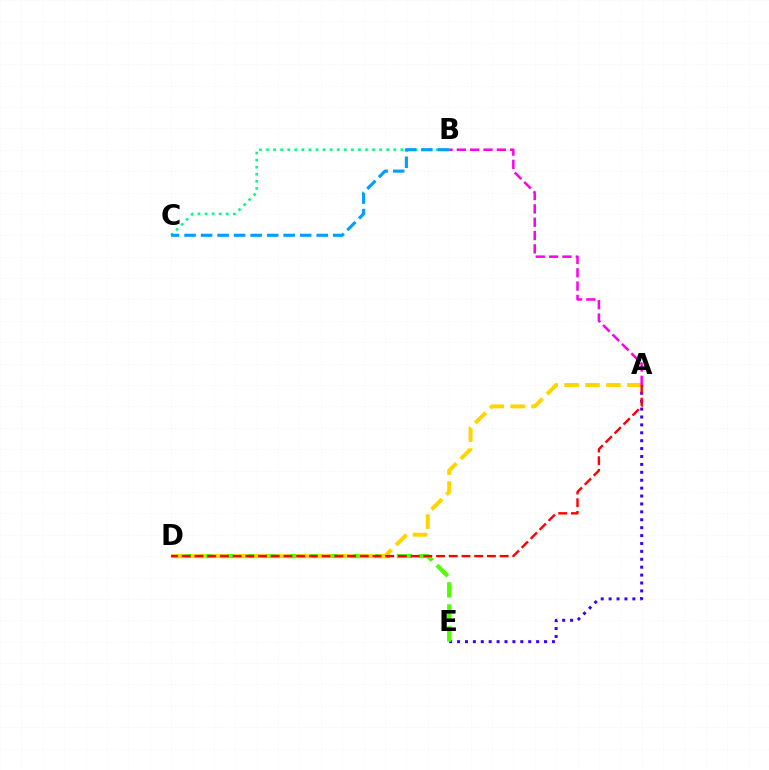{('B', 'C'): [{'color': '#00ff86', 'line_style': 'dotted', 'thickness': 1.92}, {'color': '#009eff', 'line_style': 'dashed', 'thickness': 2.24}], ('A', 'E'): [{'color': '#3700ff', 'line_style': 'dotted', 'thickness': 2.15}], ('D', 'E'): [{'color': '#4fff00', 'line_style': 'dashed', 'thickness': 2.99}], ('A', 'D'): [{'color': '#ffd500', 'line_style': 'dashed', 'thickness': 2.84}, {'color': '#ff0000', 'line_style': 'dashed', 'thickness': 1.73}], ('A', 'B'): [{'color': '#ff00ed', 'line_style': 'dashed', 'thickness': 1.81}]}